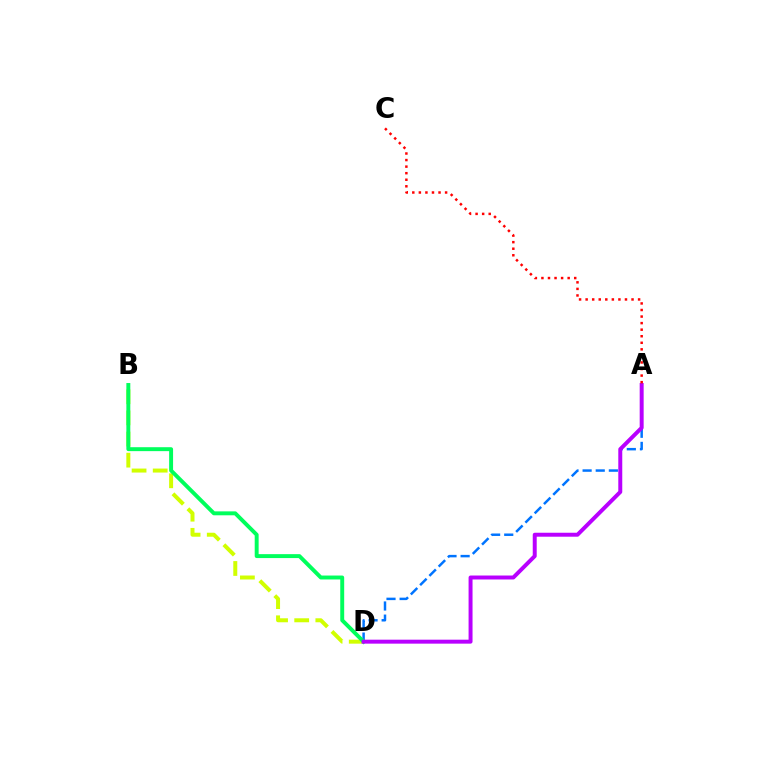{('A', 'D'): [{'color': '#0074ff', 'line_style': 'dashed', 'thickness': 1.78}, {'color': '#b900ff', 'line_style': 'solid', 'thickness': 2.85}], ('B', 'D'): [{'color': '#d1ff00', 'line_style': 'dashed', 'thickness': 2.87}, {'color': '#00ff5c', 'line_style': 'solid', 'thickness': 2.83}], ('A', 'C'): [{'color': '#ff0000', 'line_style': 'dotted', 'thickness': 1.78}]}